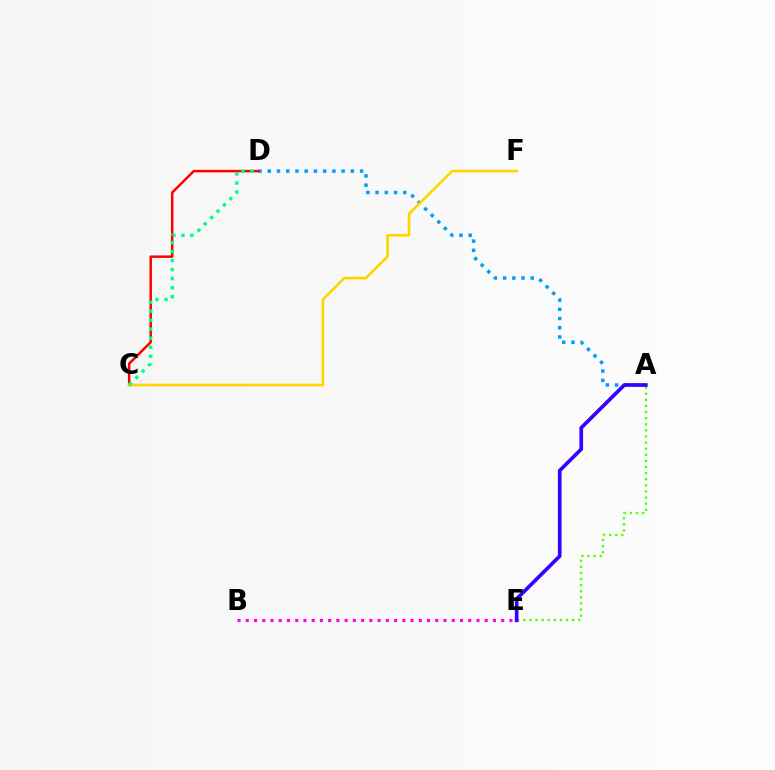{('A', 'D'): [{'color': '#009eff', 'line_style': 'dotted', 'thickness': 2.51}], ('C', 'D'): [{'color': '#ff0000', 'line_style': 'solid', 'thickness': 1.79}, {'color': '#00ff86', 'line_style': 'dotted', 'thickness': 2.45}], ('A', 'E'): [{'color': '#4fff00', 'line_style': 'dotted', 'thickness': 1.66}, {'color': '#3700ff', 'line_style': 'solid', 'thickness': 2.64}], ('B', 'E'): [{'color': '#ff00ed', 'line_style': 'dotted', 'thickness': 2.24}], ('C', 'F'): [{'color': '#ffd500', 'line_style': 'solid', 'thickness': 1.91}]}